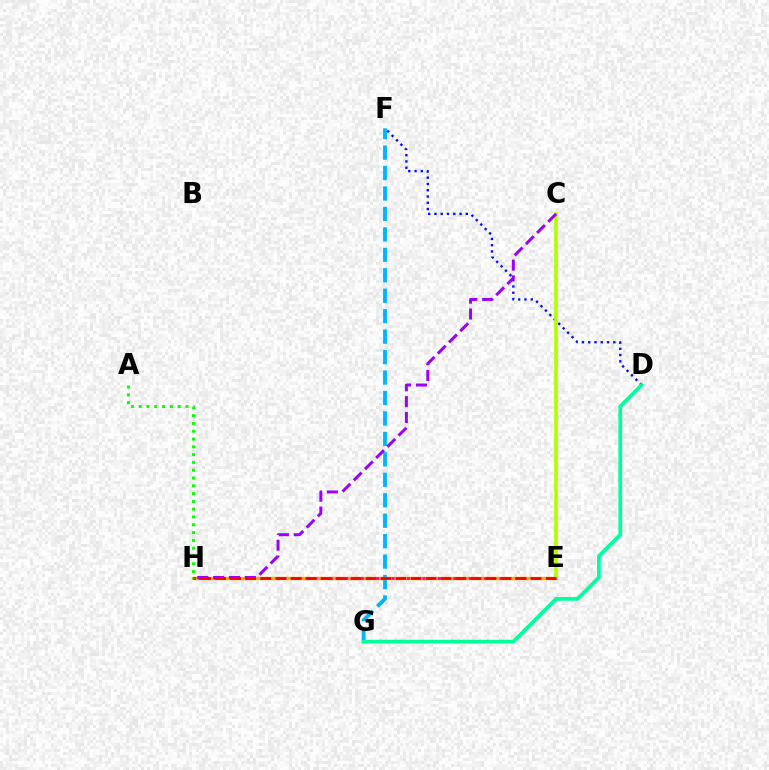{('F', 'G'): [{'color': '#00b5ff', 'line_style': 'dashed', 'thickness': 2.78}], ('E', 'H'): [{'color': '#ffa500', 'line_style': 'solid', 'thickness': 2.43}, {'color': '#ff00bd', 'line_style': 'dotted', 'thickness': 2.1}, {'color': '#ff0000', 'line_style': 'dashed', 'thickness': 2.04}], ('D', 'F'): [{'color': '#0010ff', 'line_style': 'dotted', 'thickness': 1.7}], ('D', 'G'): [{'color': '#00ff9d', 'line_style': 'solid', 'thickness': 2.67}], ('C', 'E'): [{'color': '#b3ff00', 'line_style': 'solid', 'thickness': 2.66}], ('C', 'H'): [{'color': '#9b00ff', 'line_style': 'dashed', 'thickness': 2.15}], ('A', 'H'): [{'color': '#08ff00', 'line_style': 'dotted', 'thickness': 2.12}]}